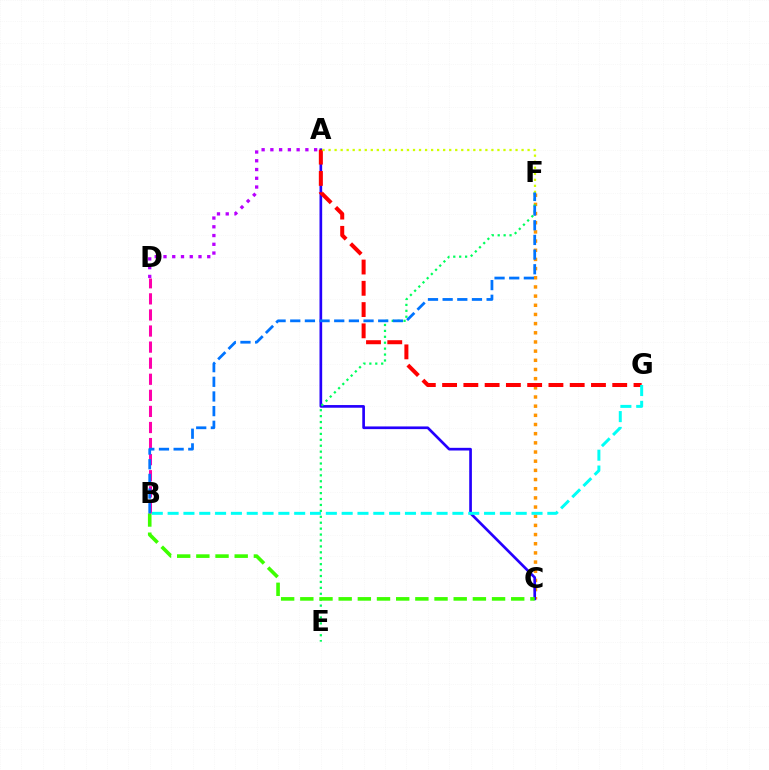{('C', 'F'): [{'color': '#ff9400', 'line_style': 'dotted', 'thickness': 2.49}], ('A', 'C'): [{'color': '#2500ff', 'line_style': 'solid', 'thickness': 1.93}], ('A', 'G'): [{'color': '#ff0000', 'line_style': 'dashed', 'thickness': 2.89}], ('A', 'D'): [{'color': '#b900ff', 'line_style': 'dotted', 'thickness': 2.38}], ('E', 'F'): [{'color': '#00ff5c', 'line_style': 'dotted', 'thickness': 1.61}], ('B', 'C'): [{'color': '#3dff00', 'line_style': 'dashed', 'thickness': 2.6}], ('A', 'F'): [{'color': '#d1ff00', 'line_style': 'dotted', 'thickness': 1.64}], ('B', 'D'): [{'color': '#ff00ac', 'line_style': 'dashed', 'thickness': 2.18}], ('B', 'G'): [{'color': '#00fff6', 'line_style': 'dashed', 'thickness': 2.15}], ('B', 'F'): [{'color': '#0074ff', 'line_style': 'dashed', 'thickness': 1.99}]}